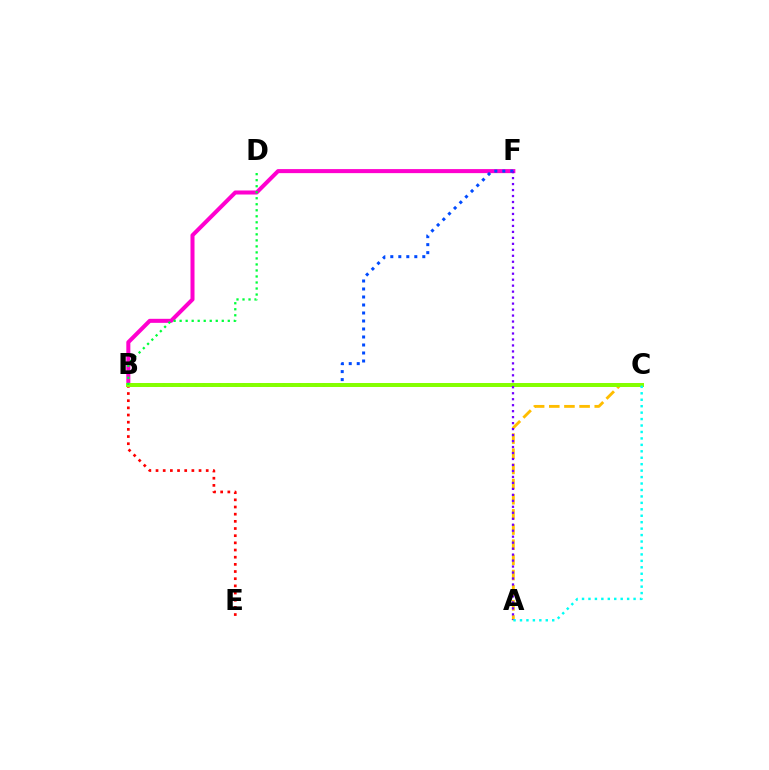{('B', 'F'): [{'color': '#ff00cf', 'line_style': 'solid', 'thickness': 2.9}, {'color': '#004bff', 'line_style': 'dotted', 'thickness': 2.17}], ('B', 'E'): [{'color': '#ff0000', 'line_style': 'dotted', 'thickness': 1.95}], ('A', 'C'): [{'color': '#ffbd00', 'line_style': 'dashed', 'thickness': 2.06}, {'color': '#00fff6', 'line_style': 'dotted', 'thickness': 1.75}], ('B', 'C'): [{'color': '#84ff00', 'line_style': 'solid', 'thickness': 2.86}], ('A', 'F'): [{'color': '#7200ff', 'line_style': 'dotted', 'thickness': 1.62}], ('B', 'D'): [{'color': '#00ff39', 'line_style': 'dotted', 'thickness': 1.64}]}